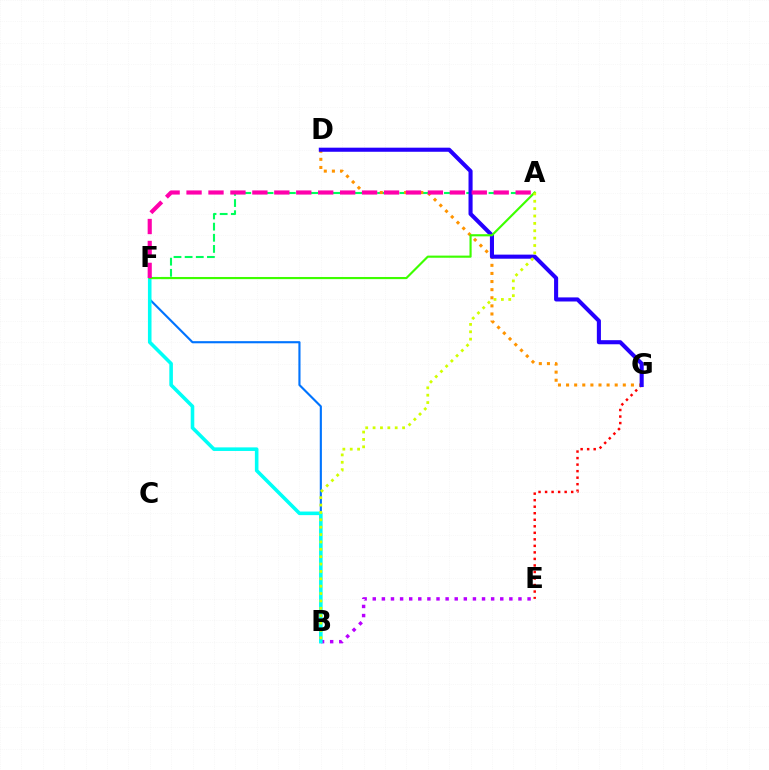{('A', 'F'): [{'color': '#00ff5c', 'line_style': 'dashed', 'thickness': 1.51}, {'color': '#3dff00', 'line_style': 'solid', 'thickness': 1.54}, {'color': '#ff00ac', 'line_style': 'dashed', 'thickness': 2.98}], ('E', 'G'): [{'color': '#ff0000', 'line_style': 'dotted', 'thickness': 1.77}], ('D', 'G'): [{'color': '#ff9400', 'line_style': 'dotted', 'thickness': 2.2}, {'color': '#2500ff', 'line_style': 'solid', 'thickness': 2.94}], ('B', 'E'): [{'color': '#b900ff', 'line_style': 'dotted', 'thickness': 2.47}], ('B', 'F'): [{'color': '#0074ff', 'line_style': 'solid', 'thickness': 1.54}, {'color': '#00fff6', 'line_style': 'solid', 'thickness': 2.58}], ('A', 'B'): [{'color': '#d1ff00', 'line_style': 'dotted', 'thickness': 2.0}]}